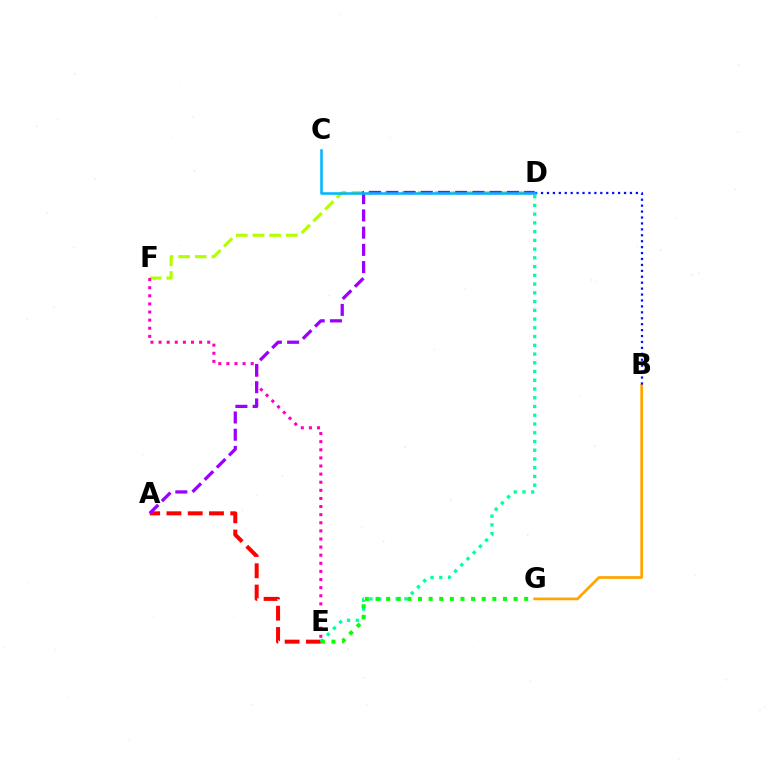{('D', 'F'): [{'color': '#b3ff00', 'line_style': 'dashed', 'thickness': 2.26}], ('B', 'G'): [{'color': '#ffa500', 'line_style': 'solid', 'thickness': 1.96}], ('A', 'E'): [{'color': '#ff0000', 'line_style': 'dashed', 'thickness': 2.89}], ('D', 'E'): [{'color': '#00ff9d', 'line_style': 'dotted', 'thickness': 2.38}], ('E', 'F'): [{'color': '#ff00bd', 'line_style': 'dotted', 'thickness': 2.2}], ('E', 'G'): [{'color': '#08ff00', 'line_style': 'dotted', 'thickness': 2.88}], ('A', 'D'): [{'color': '#9b00ff', 'line_style': 'dashed', 'thickness': 2.34}], ('B', 'D'): [{'color': '#0010ff', 'line_style': 'dotted', 'thickness': 1.61}], ('C', 'D'): [{'color': '#00b5ff', 'line_style': 'solid', 'thickness': 1.83}]}